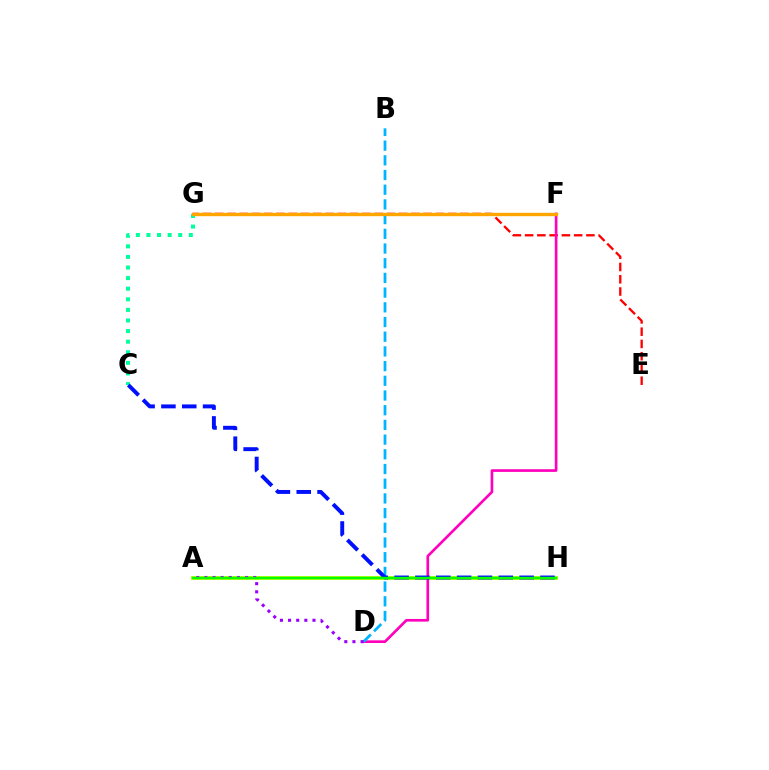{('A', 'H'): [{'color': '#b3ff00', 'line_style': 'solid', 'thickness': 2.76}, {'color': '#08ff00', 'line_style': 'solid', 'thickness': 1.74}], ('C', 'G'): [{'color': '#00ff9d', 'line_style': 'dotted', 'thickness': 2.88}], ('E', 'G'): [{'color': '#ff0000', 'line_style': 'dashed', 'thickness': 1.67}], ('D', 'F'): [{'color': '#ff00bd', 'line_style': 'solid', 'thickness': 1.91}], ('B', 'D'): [{'color': '#00b5ff', 'line_style': 'dashed', 'thickness': 2.0}], ('A', 'D'): [{'color': '#9b00ff', 'line_style': 'dotted', 'thickness': 2.21}], ('C', 'H'): [{'color': '#0010ff', 'line_style': 'dashed', 'thickness': 2.83}], ('F', 'G'): [{'color': '#ffa500', 'line_style': 'solid', 'thickness': 2.4}]}